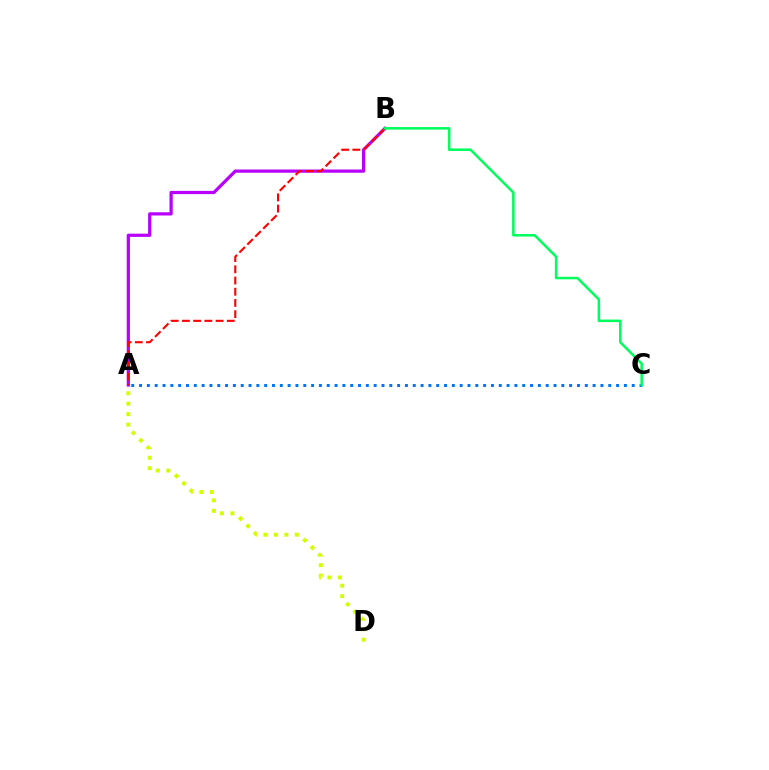{('A', 'C'): [{'color': '#0074ff', 'line_style': 'dotted', 'thickness': 2.12}], ('A', 'B'): [{'color': '#b900ff', 'line_style': 'solid', 'thickness': 2.32}, {'color': '#ff0000', 'line_style': 'dashed', 'thickness': 1.52}], ('A', 'D'): [{'color': '#d1ff00', 'line_style': 'dotted', 'thickness': 2.85}], ('B', 'C'): [{'color': '#00ff5c', 'line_style': 'solid', 'thickness': 1.83}]}